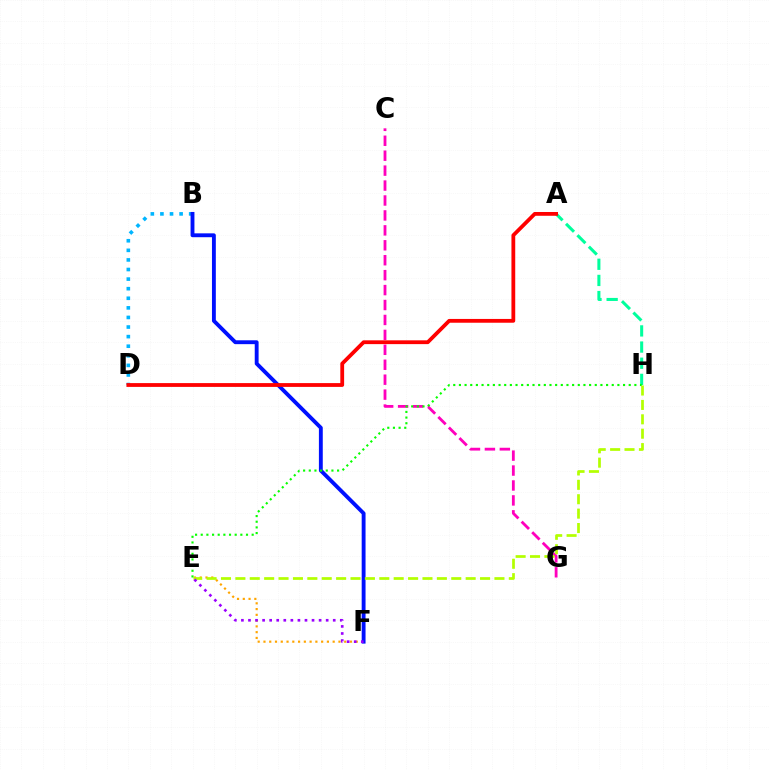{('C', 'G'): [{'color': '#ff00bd', 'line_style': 'dashed', 'thickness': 2.03}], ('A', 'H'): [{'color': '#00ff9d', 'line_style': 'dashed', 'thickness': 2.19}], ('E', 'F'): [{'color': '#ffa500', 'line_style': 'dotted', 'thickness': 1.57}, {'color': '#9b00ff', 'line_style': 'dotted', 'thickness': 1.92}], ('B', 'D'): [{'color': '#00b5ff', 'line_style': 'dotted', 'thickness': 2.6}], ('B', 'F'): [{'color': '#0010ff', 'line_style': 'solid', 'thickness': 2.78}], ('E', 'H'): [{'color': '#b3ff00', 'line_style': 'dashed', 'thickness': 1.96}, {'color': '#08ff00', 'line_style': 'dotted', 'thickness': 1.54}], ('A', 'D'): [{'color': '#ff0000', 'line_style': 'solid', 'thickness': 2.73}]}